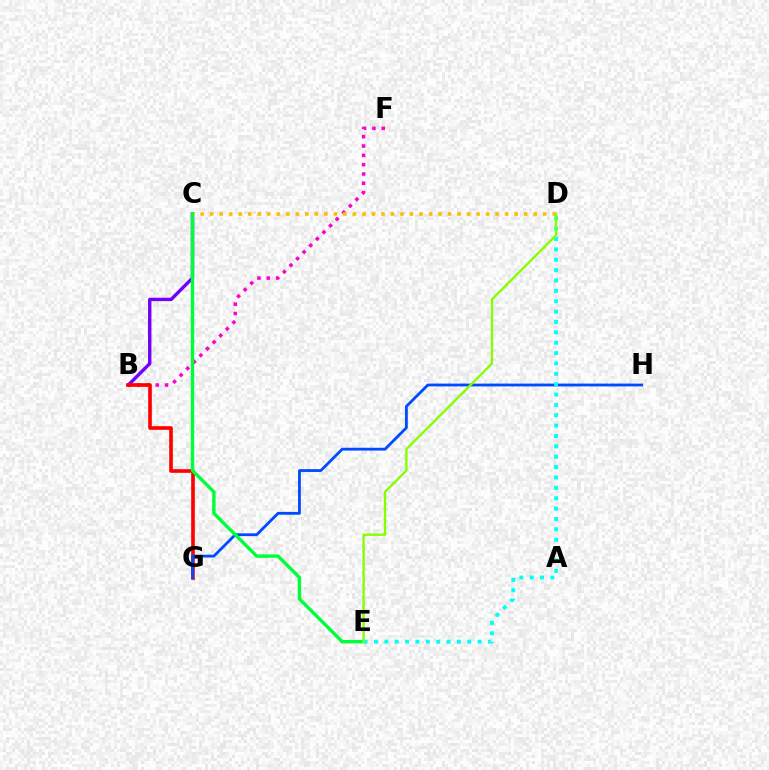{('B', 'F'): [{'color': '#ff00cf', 'line_style': 'dotted', 'thickness': 2.53}], ('B', 'C'): [{'color': '#7200ff', 'line_style': 'solid', 'thickness': 2.44}], ('B', 'G'): [{'color': '#ff0000', 'line_style': 'solid', 'thickness': 2.62}], ('G', 'H'): [{'color': '#004bff', 'line_style': 'solid', 'thickness': 2.02}], ('C', 'D'): [{'color': '#ffbd00', 'line_style': 'dotted', 'thickness': 2.59}], ('C', 'E'): [{'color': '#00ff39', 'line_style': 'solid', 'thickness': 2.44}], ('D', 'E'): [{'color': '#00fff6', 'line_style': 'dotted', 'thickness': 2.82}, {'color': '#84ff00', 'line_style': 'solid', 'thickness': 1.69}]}